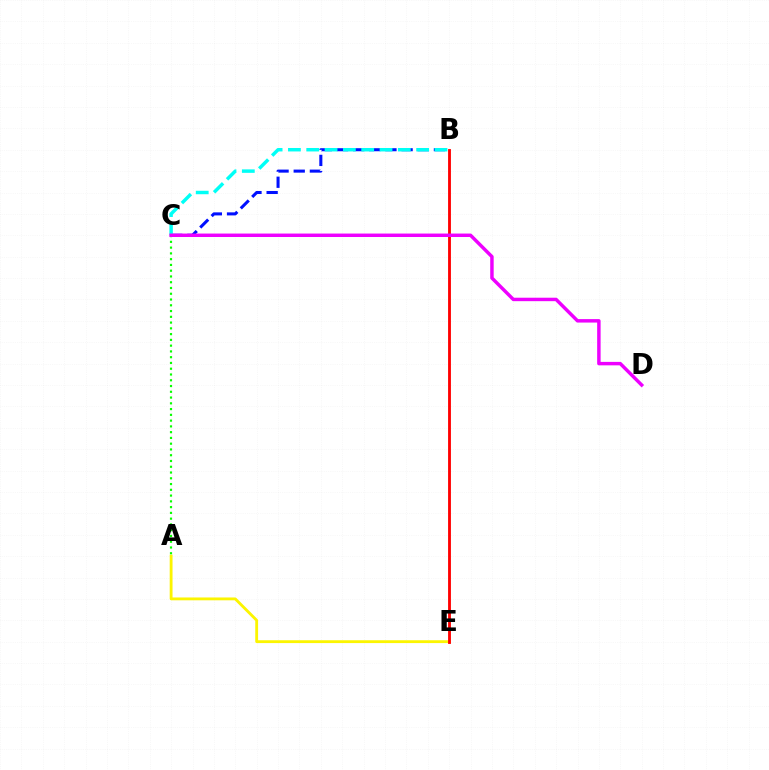{('B', 'C'): [{'color': '#0010ff', 'line_style': 'dashed', 'thickness': 2.2}, {'color': '#00fff6', 'line_style': 'dashed', 'thickness': 2.49}], ('A', 'C'): [{'color': '#08ff00', 'line_style': 'dotted', 'thickness': 1.57}], ('A', 'E'): [{'color': '#fcf500', 'line_style': 'solid', 'thickness': 2.04}], ('B', 'E'): [{'color': '#ff0000', 'line_style': 'solid', 'thickness': 2.05}], ('C', 'D'): [{'color': '#ee00ff', 'line_style': 'solid', 'thickness': 2.49}]}